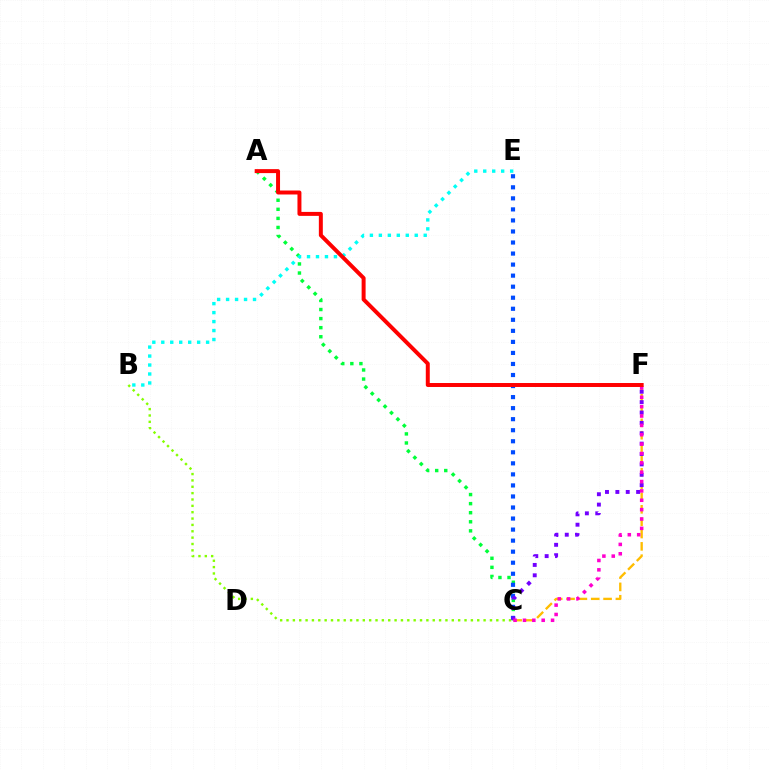{('A', 'C'): [{'color': '#00ff39', 'line_style': 'dotted', 'thickness': 2.46}], ('C', 'F'): [{'color': '#ffbd00', 'line_style': 'dashed', 'thickness': 1.68}, {'color': '#7200ff', 'line_style': 'dotted', 'thickness': 2.82}, {'color': '#ff00cf', 'line_style': 'dotted', 'thickness': 2.54}], ('C', 'E'): [{'color': '#004bff', 'line_style': 'dotted', 'thickness': 3.0}], ('B', 'E'): [{'color': '#00fff6', 'line_style': 'dotted', 'thickness': 2.44}], ('B', 'C'): [{'color': '#84ff00', 'line_style': 'dotted', 'thickness': 1.73}], ('A', 'F'): [{'color': '#ff0000', 'line_style': 'solid', 'thickness': 2.86}]}